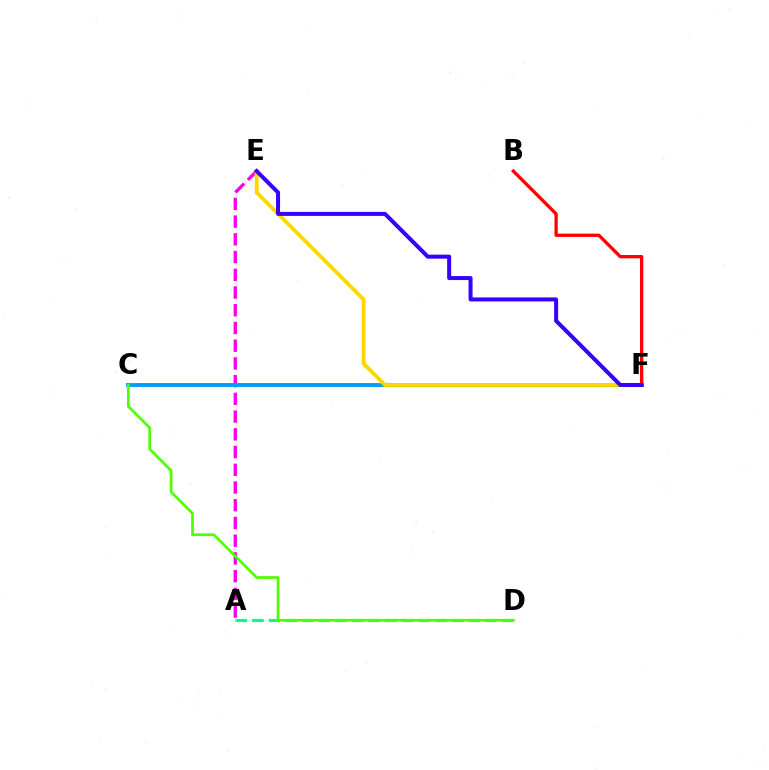{('A', 'E'): [{'color': '#ff00ed', 'line_style': 'dashed', 'thickness': 2.41}], ('C', 'F'): [{'color': '#009eff', 'line_style': 'solid', 'thickness': 2.79}], ('B', 'F'): [{'color': '#ff0000', 'line_style': 'solid', 'thickness': 2.37}], ('E', 'F'): [{'color': '#ffd500', 'line_style': 'solid', 'thickness': 2.78}, {'color': '#3700ff', 'line_style': 'solid', 'thickness': 2.89}], ('A', 'D'): [{'color': '#00ff86', 'line_style': 'dashed', 'thickness': 2.26}], ('C', 'D'): [{'color': '#4fff00', 'line_style': 'solid', 'thickness': 1.95}]}